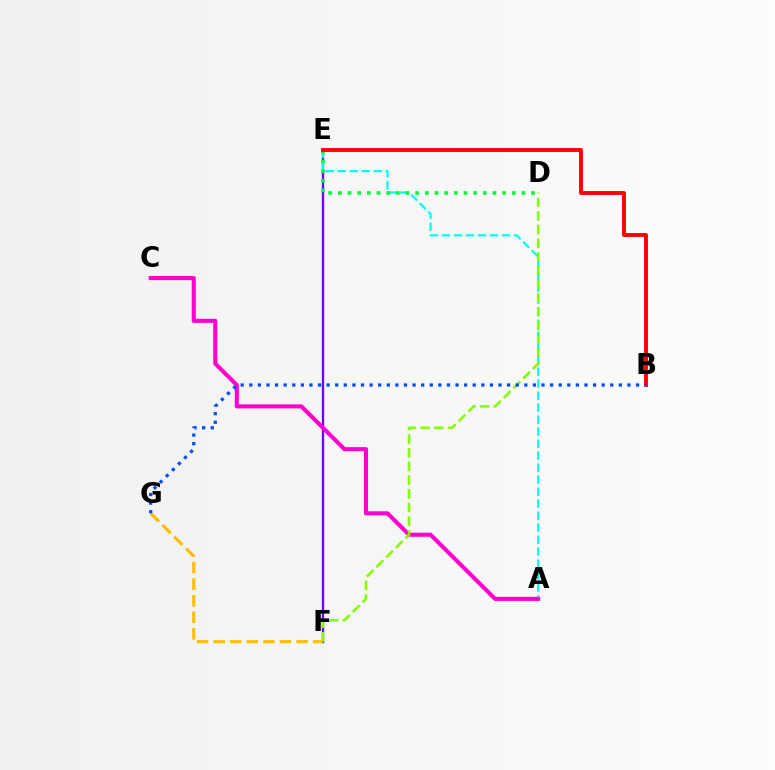{('E', 'F'): [{'color': '#7200ff', 'line_style': 'solid', 'thickness': 1.69}], ('A', 'E'): [{'color': '#00fff6', 'line_style': 'dashed', 'thickness': 1.63}], ('D', 'E'): [{'color': '#00ff39', 'line_style': 'dotted', 'thickness': 2.63}], ('A', 'C'): [{'color': '#ff00cf', 'line_style': 'solid', 'thickness': 2.94}], ('B', 'E'): [{'color': '#ff0000', 'line_style': 'solid', 'thickness': 2.79}], ('F', 'G'): [{'color': '#ffbd00', 'line_style': 'dashed', 'thickness': 2.25}], ('D', 'F'): [{'color': '#84ff00', 'line_style': 'dashed', 'thickness': 1.86}], ('B', 'G'): [{'color': '#004bff', 'line_style': 'dotted', 'thickness': 2.34}]}